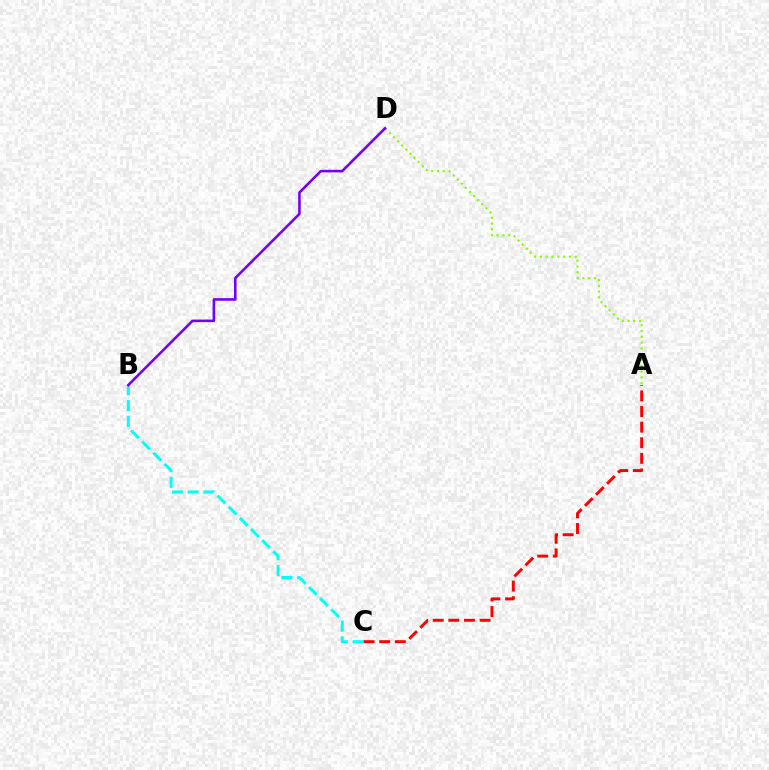{('B', 'C'): [{'color': '#00fff6', 'line_style': 'dashed', 'thickness': 2.14}], ('A', 'D'): [{'color': '#84ff00', 'line_style': 'dotted', 'thickness': 1.58}], ('B', 'D'): [{'color': '#7200ff', 'line_style': 'solid', 'thickness': 1.85}], ('A', 'C'): [{'color': '#ff0000', 'line_style': 'dashed', 'thickness': 2.12}]}